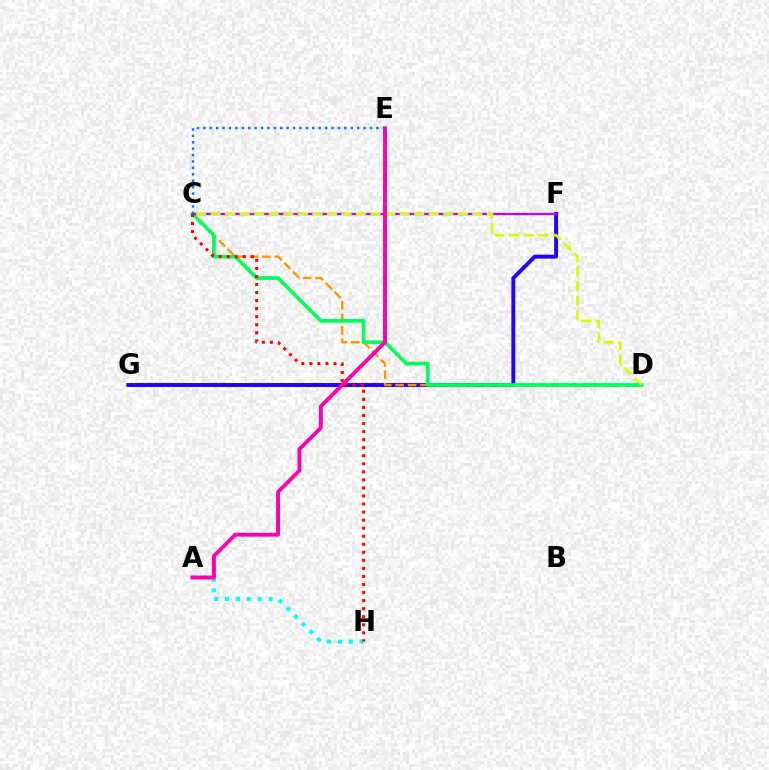{('D', 'G'): [{'color': '#3dff00', 'line_style': 'dotted', 'thickness': 2.88}], ('F', 'G'): [{'color': '#2500ff', 'line_style': 'solid', 'thickness': 2.83}], ('C', 'D'): [{'color': '#ff9400', 'line_style': 'dashed', 'thickness': 1.69}, {'color': '#00ff5c', 'line_style': 'solid', 'thickness': 2.66}, {'color': '#d1ff00', 'line_style': 'dashed', 'thickness': 1.98}], ('A', 'H'): [{'color': '#00fff6', 'line_style': 'dotted', 'thickness': 2.95}], ('C', 'F'): [{'color': '#b900ff', 'line_style': 'solid', 'thickness': 1.67}], ('C', 'H'): [{'color': '#ff0000', 'line_style': 'dotted', 'thickness': 2.19}], ('A', 'E'): [{'color': '#ff00ac', 'line_style': 'solid', 'thickness': 2.82}], ('C', 'E'): [{'color': '#0074ff', 'line_style': 'dotted', 'thickness': 1.74}]}